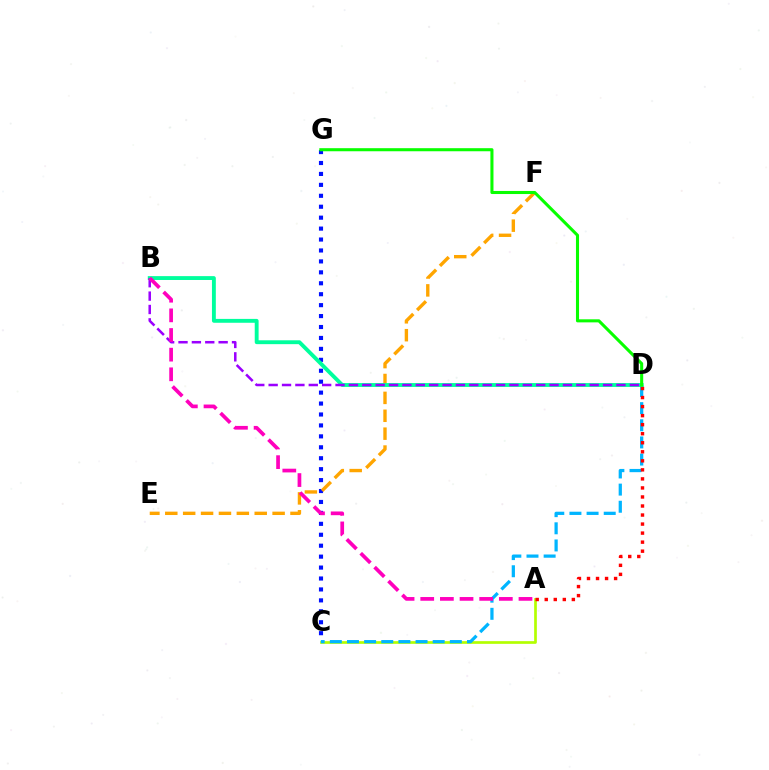{('C', 'G'): [{'color': '#0010ff', 'line_style': 'dotted', 'thickness': 2.97}], ('E', 'F'): [{'color': '#ffa500', 'line_style': 'dashed', 'thickness': 2.43}], ('A', 'C'): [{'color': '#b3ff00', 'line_style': 'solid', 'thickness': 1.93}], ('C', 'D'): [{'color': '#00b5ff', 'line_style': 'dashed', 'thickness': 2.33}], ('B', 'D'): [{'color': '#00ff9d', 'line_style': 'solid', 'thickness': 2.79}, {'color': '#9b00ff', 'line_style': 'dashed', 'thickness': 1.82}], ('A', 'D'): [{'color': '#ff0000', 'line_style': 'dotted', 'thickness': 2.46}], ('D', 'G'): [{'color': '#08ff00', 'line_style': 'solid', 'thickness': 2.21}], ('A', 'B'): [{'color': '#ff00bd', 'line_style': 'dashed', 'thickness': 2.67}]}